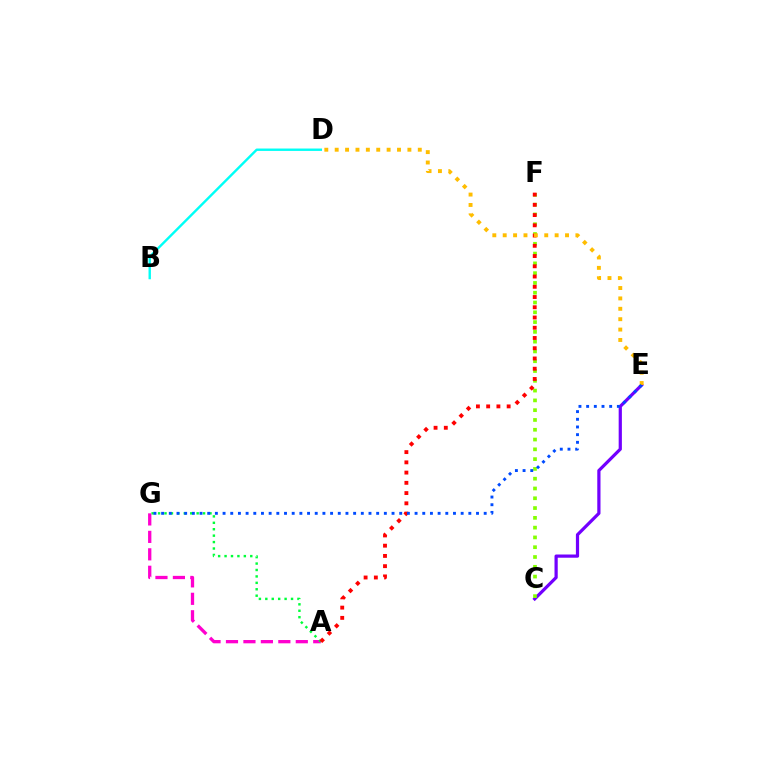{('A', 'G'): [{'color': '#ff00cf', 'line_style': 'dashed', 'thickness': 2.37}, {'color': '#00ff39', 'line_style': 'dotted', 'thickness': 1.75}], ('B', 'D'): [{'color': '#00fff6', 'line_style': 'solid', 'thickness': 1.72}], ('C', 'E'): [{'color': '#7200ff', 'line_style': 'solid', 'thickness': 2.31}], ('C', 'F'): [{'color': '#84ff00', 'line_style': 'dotted', 'thickness': 2.66}], ('A', 'F'): [{'color': '#ff0000', 'line_style': 'dotted', 'thickness': 2.78}], ('D', 'E'): [{'color': '#ffbd00', 'line_style': 'dotted', 'thickness': 2.82}], ('E', 'G'): [{'color': '#004bff', 'line_style': 'dotted', 'thickness': 2.09}]}